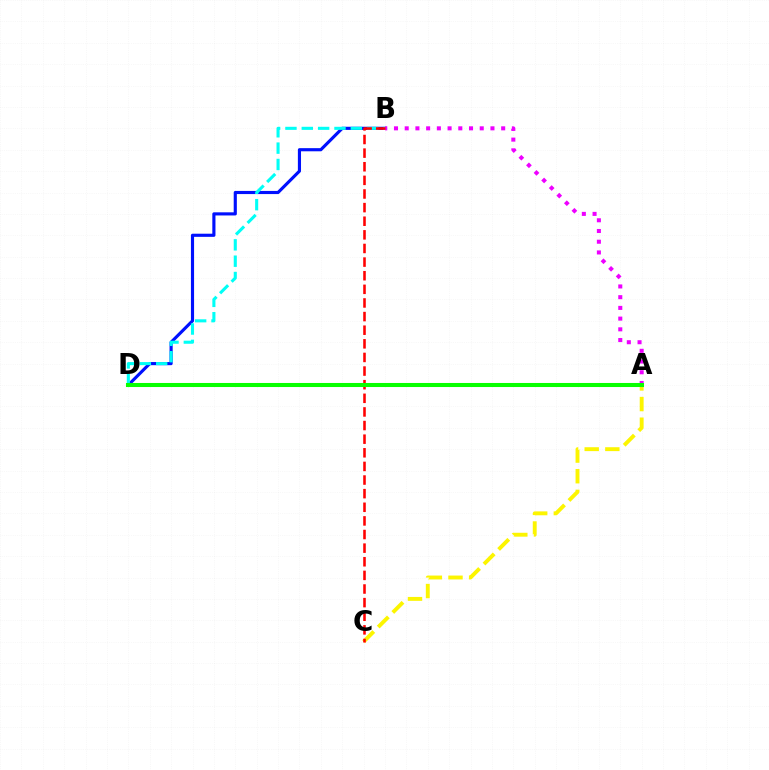{('B', 'D'): [{'color': '#0010ff', 'line_style': 'solid', 'thickness': 2.26}, {'color': '#00fff6', 'line_style': 'dashed', 'thickness': 2.22}], ('A', 'C'): [{'color': '#fcf500', 'line_style': 'dashed', 'thickness': 2.8}], ('A', 'B'): [{'color': '#ee00ff', 'line_style': 'dotted', 'thickness': 2.91}], ('B', 'C'): [{'color': '#ff0000', 'line_style': 'dashed', 'thickness': 1.85}], ('A', 'D'): [{'color': '#08ff00', 'line_style': 'solid', 'thickness': 2.92}]}